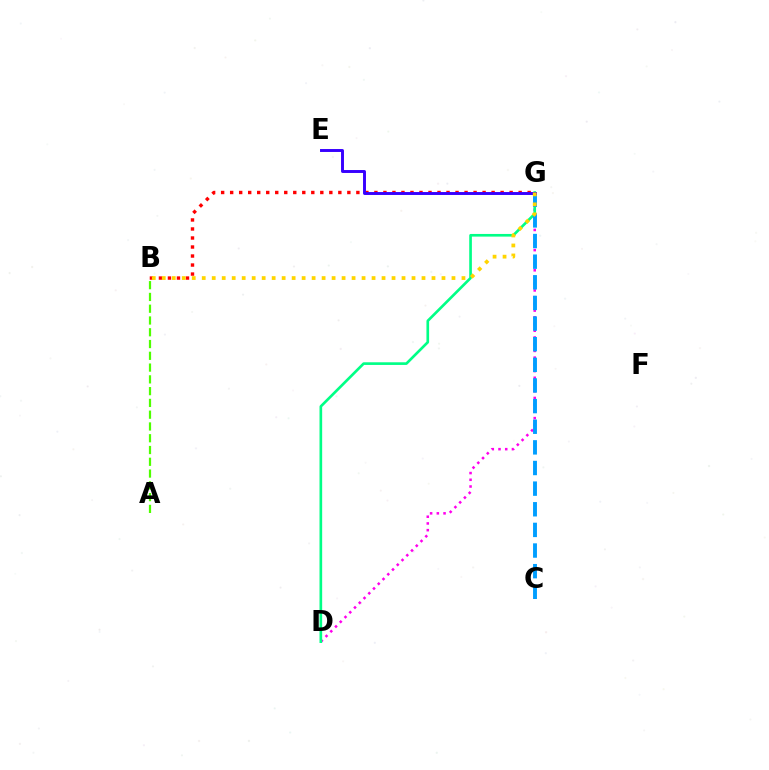{('A', 'B'): [{'color': '#4fff00', 'line_style': 'dashed', 'thickness': 1.6}], ('D', 'G'): [{'color': '#ff00ed', 'line_style': 'dotted', 'thickness': 1.83}, {'color': '#00ff86', 'line_style': 'solid', 'thickness': 1.91}], ('B', 'G'): [{'color': '#ff0000', 'line_style': 'dotted', 'thickness': 2.45}, {'color': '#ffd500', 'line_style': 'dotted', 'thickness': 2.71}], ('C', 'G'): [{'color': '#009eff', 'line_style': 'dashed', 'thickness': 2.8}], ('E', 'G'): [{'color': '#3700ff', 'line_style': 'solid', 'thickness': 2.11}]}